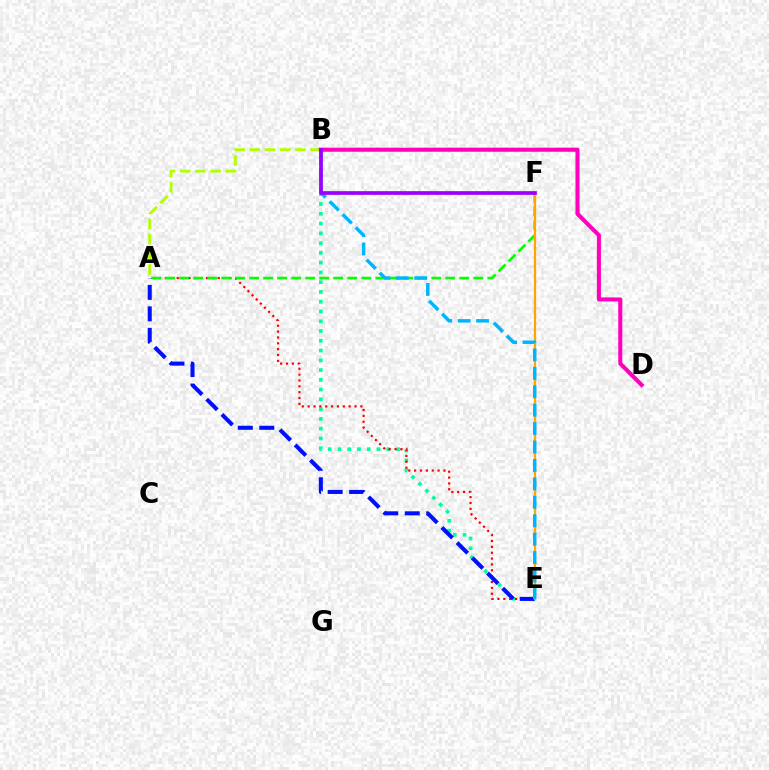{('B', 'E'): [{'color': '#00ff9d', 'line_style': 'dotted', 'thickness': 2.65}, {'color': '#00b5ff', 'line_style': 'dashed', 'thickness': 2.5}], ('A', 'E'): [{'color': '#ff0000', 'line_style': 'dotted', 'thickness': 1.59}, {'color': '#0010ff', 'line_style': 'dashed', 'thickness': 2.92}], ('A', 'F'): [{'color': '#08ff00', 'line_style': 'dashed', 'thickness': 1.9}], ('E', 'F'): [{'color': '#ffa500', 'line_style': 'solid', 'thickness': 1.63}], ('A', 'B'): [{'color': '#b3ff00', 'line_style': 'dashed', 'thickness': 2.06}], ('B', 'D'): [{'color': '#ff00bd', 'line_style': 'solid', 'thickness': 2.92}], ('B', 'F'): [{'color': '#9b00ff', 'line_style': 'solid', 'thickness': 2.66}]}